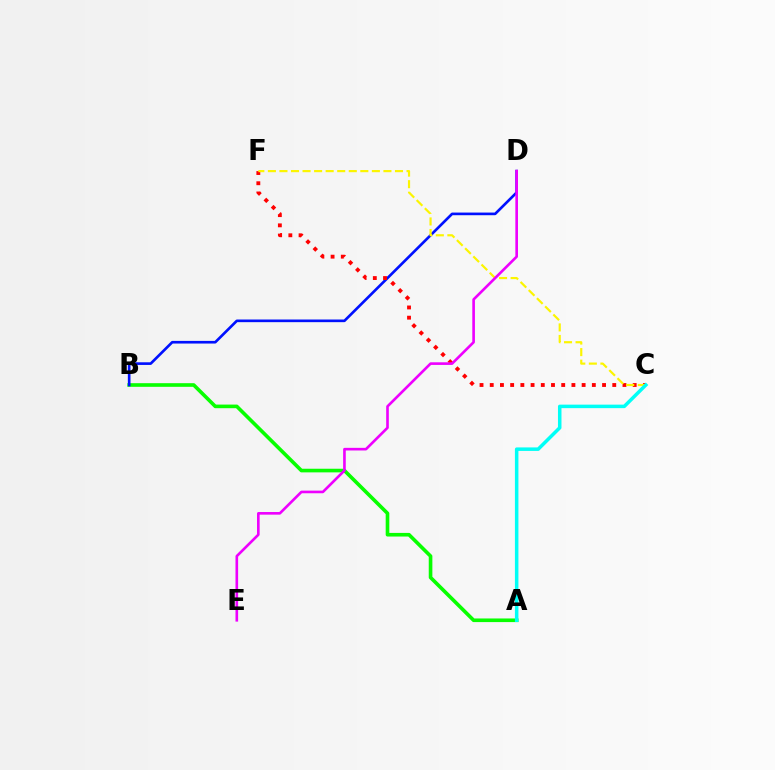{('A', 'B'): [{'color': '#08ff00', 'line_style': 'solid', 'thickness': 2.61}], ('B', 'D'): [{'color': '#0010ff', 'line_style': 'solid', 'thickness': 1.91}], ('C', 'F'): [{'color': '#ff0000', 'line_style': 'dotted', 'thickness': 2.77}, {'color': '#fcf500', 'line_style': 'dashed', 'thickness': 1.57}], ('A', 'C'): [{'color': '#00fff6', 'line_style': 'solid', 'thickness': 2.52}], ('D', 'E'): [{'color': '#ee00ff', 'line_style': 'solid', 'thickness': 1.9}]}